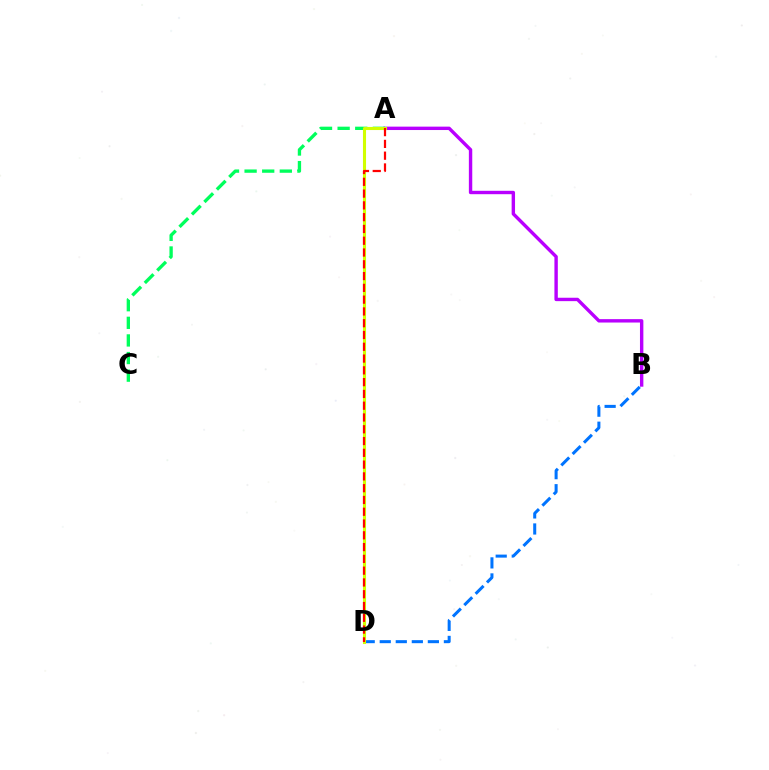{('A', 'B'): [{'color': '#b900ff', 'line_style': 'solid', 'thickness': 2.44}], ('A', 'C'): [{'color': '#00ff5c', 'line_style': 'dashed', 'thickness': 2.39}], ('B', 'D'): [{'color': '#0074ff', 'line_style': 'dashed', 'thickness': 2.18}], ('A', 'D'): [{'color': '#d1ff00', 'line_style': 'solid', 'thickness': 2.22}, {'color': '#ff0000', 'line_style': 'dashed', 'thickness': 1.6}]}